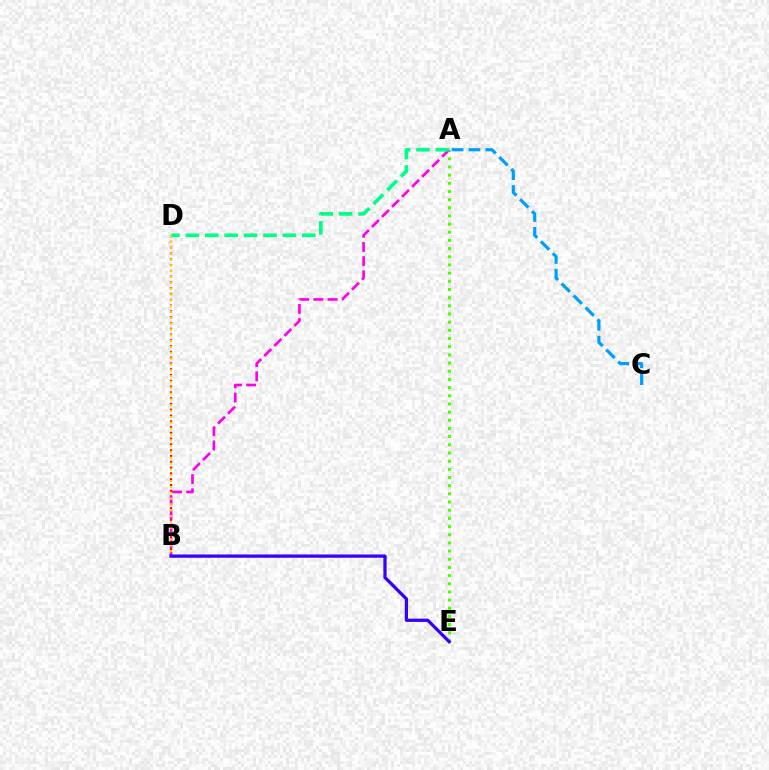{('A', 'E'): [{'color': '#4fff00', 'line_style': 'dotted', 'thickness': 2.22}], ('B', 'D'): [{'color': '#ff0000', 'line_style': 'dotted', 'thickness': 1.57}, {'color': '#ffd500', 'line_style': 'dotted', 'thickness': 1.59}], ('A', 'C'): [{'color': '#009eff', 'line_style': 'dashed', 'thickness': 2.3}], ('A', 'B'): [{'color': '#ff00ed', 'line_style': 'dashed', 'thickness': 1.93}], ('A', 'D'): [{'color': '#00ff86', 'line_style': 'dashed', 'thickness': 2.64}], ('B', 'E'): [{'color': '#3700ff', 'line_style': 'solid', 'thickness': 2.35}]}